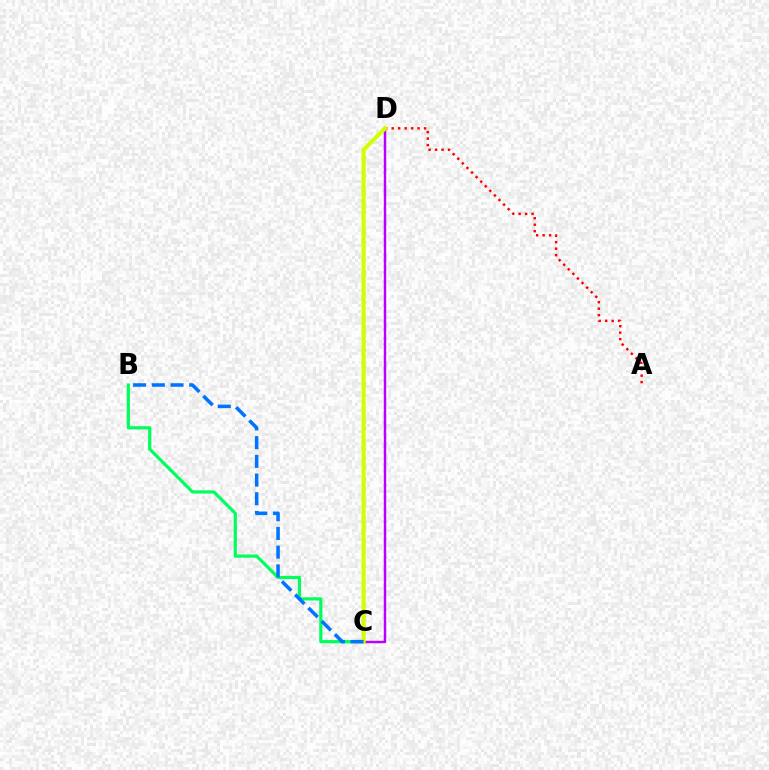{('C', 'D'): [{'color': '#b900ff', 'line_style': 'solid', 'thickness': 1.76}, {'color': '#d1ff00', 'line_style': 'solid', 'thickness': 2.96}], ('B', 'C'): [{'color': '#00ff5c', 'line_style': 'solid', 'thickness': 2.31}, {'color': '#0074ff', 'line_style': 'dashed', 'thickness': 2.54}], ('A', 'D'): [{'color': '#ff0000', 'line_style': 'dotted', 'thickness': 1.76}]}